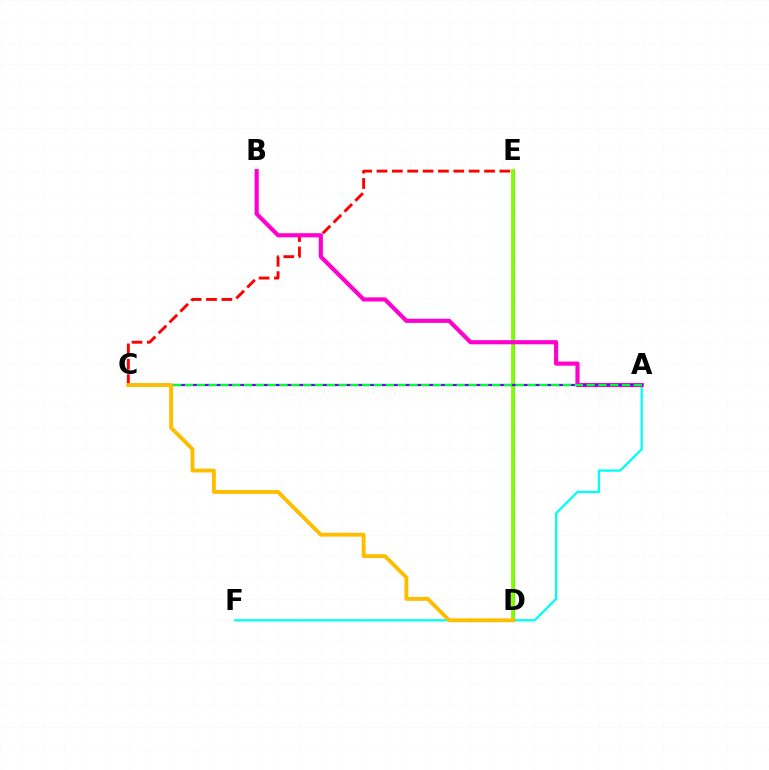{('A', 'F'): [{'color': '#00fff6', 'line_style': 'solid', 'thickness': 1.64}], ('C', 'E'): [{'color': '#ff0000', 'line_style': 'dashed', 'thickness': 2.09}], ('D', 'E'): [{'color': '#004bff', 'line_style': 'solid', 'thickness': 2.24}, {'color': '#84ff00', 'line_style': 'solid', 'thickness': 2.75}], ('A', 'B'): [{'color': '#ff00cf', 'line_style': 'solid', 'thickness': 2.98}], ('A', 'C'): [{'color': '#7200ff', 'line_style': 'solid', 'thickness': 1.6}, {'color': '#00ff39', 'line_style': 'dashed', 'thickness': 1.6}], ('C', 'D'): [{'color': '#ffbd00', 'line_style': 'solid', 'thickness': 2.79}]}